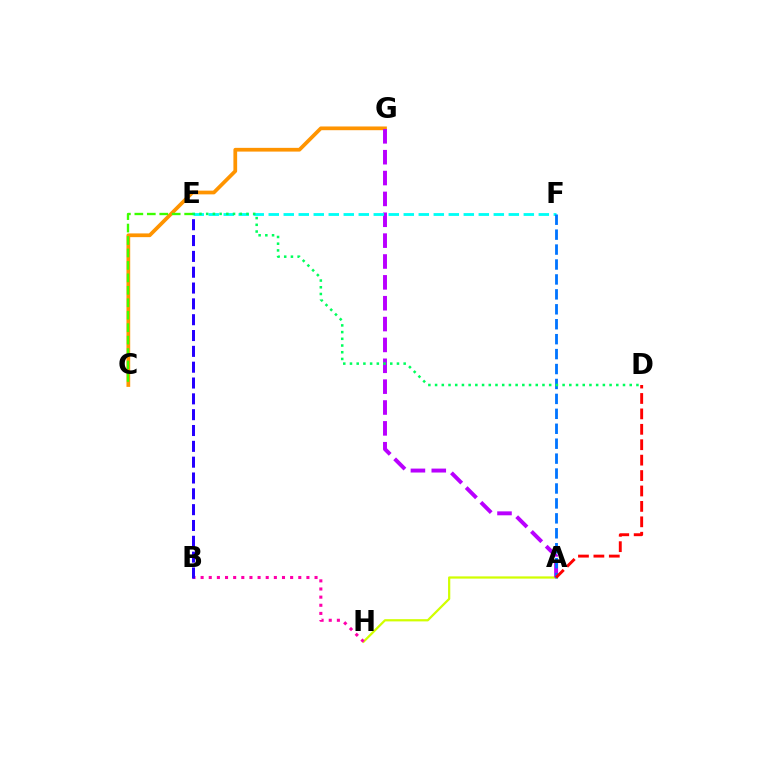{('C', 'G'): [{'color': '#ff9400', 'line_style': 'solid', 'thickness': 2.69}], ('A', 'H'): [{'color': '#d1ff00', 'line_style': 'solid', 'thickness': 1.61}], ('A', 'G'): [{'color': '#b900ff', 'line_style': 'dashed', 'thickness': 2.83}], ('E', 'F'): [{'color': '#00fff6', 'line_style': 'dashed', 'thickness': 2.04}], ('A', 'F'): [{'color': '#0074ff', 'line_style': 'dashed', 'thickness': 2.03}], ('C', 'E'): [{'color': '#3dff00', 'line_style': 'dashed', 'thickness': 1.69}], ('B', 'H'): [{'color': '#ff00ac', 'line_style': 'dotted', 'thickness': 2.21}], ('B', 'E'): [{'color': '#2500ff', 'line_style': 'dashed', 'thickness': 2.15}], ('A', 'D'): [{'color': '#ff0000', 'line_style': 'dashed', 'thickness': 2.09}], ('D', 'E'): [{'color': '#00ff5c', 'line_style': 'dotted', 'thickness': 1.82}]}